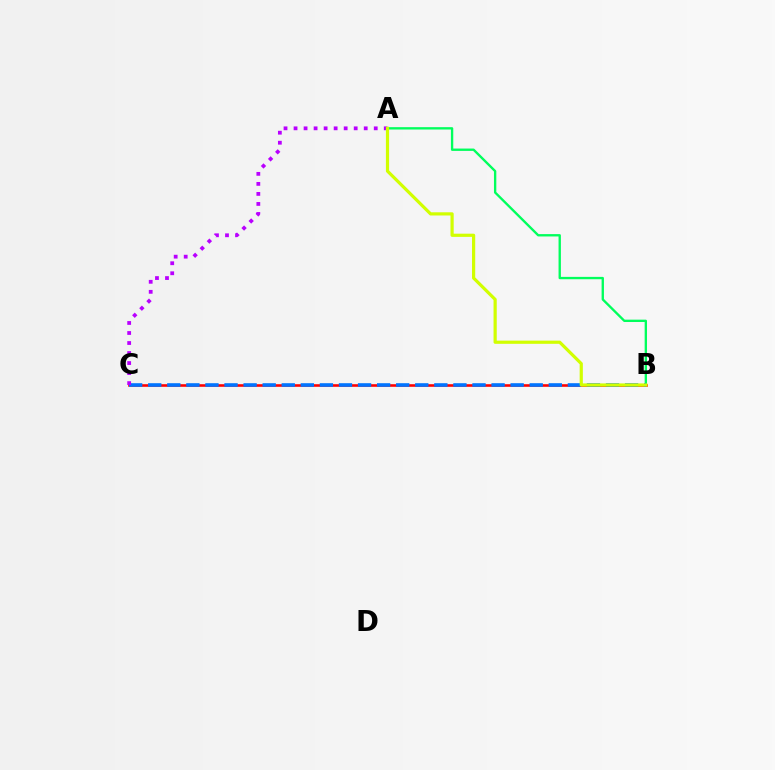{('A', 'B'): [{'color': '#00ff5c', 'line_style': 'solid', 'thickness': 1.69}, {'color': '#d1ff00', 'line_style': 'solid', 'thickness': 2.3}], ('B', 'C'): [{'color': '#ff0000', 'line_style': 'solid', 'thickness': 1.86}, {'color': '#0074ff', 'line_style': 'dashed', 'thickness': 2.59}], ('A', 'C'): [{'color': '#b900ff', 'line_style': 'dotted', 'thickness': 2.72}]}